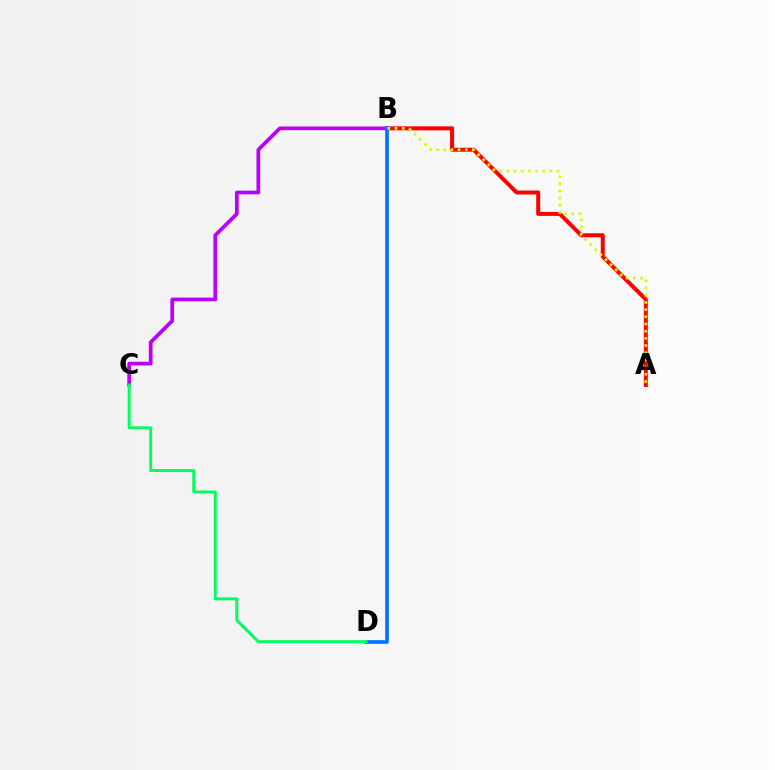{('B', 'C'): [{'color': '#b900ff', 'line_style': 'solid', 'thickness': 2.68}], ('A', 'B'): [{'color': '#ff0000', 'line_style': 'solid', 'thickness': 2.88}, {'color': '#d1ff00', 'line_style': 'dotted', 'thickness': 1.95}], ('B', 'D'): [{'color': '#0074ff', 'line_style': 'solid', 'thickness': 2.64}], ('C', 'D'): [{'color': '#00ff5c', 'line_style': 'solid', 'thickness': 2.12}]}